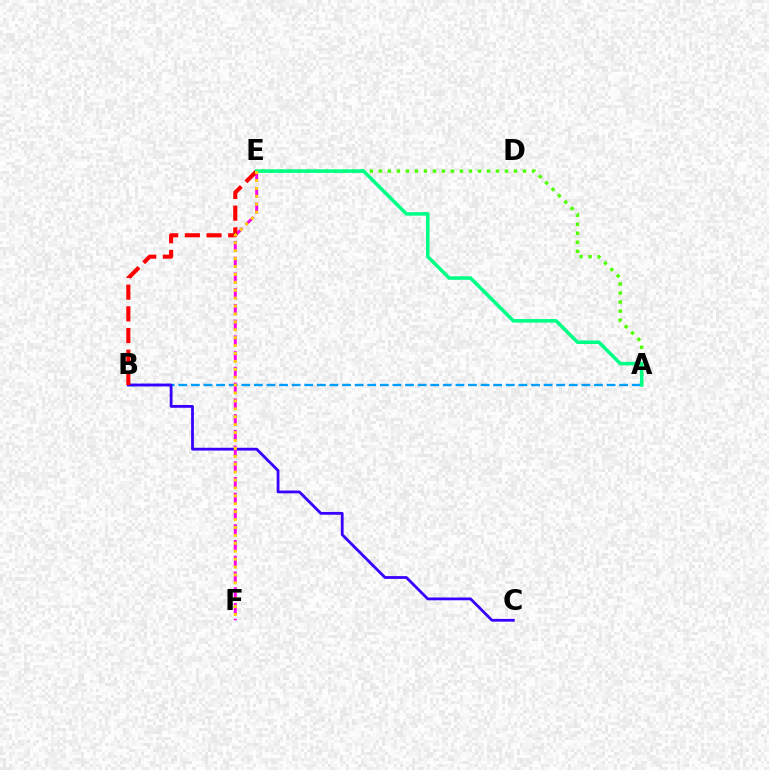{('A', 'B'): [{'color': '#009eff', 'line_style': 'dashed', 'thickness': 1.71}], ('B', 'C'): [{'color': '#3700ff', 'line_style': 'solid', 'thickness': 2.01}], ('E', 'F'): [{'color': '#ff00ed', 'line_style': 'dashed', 'thickness': 2.14}, {'color': '#ffd500', 'line_style': 'dotted', 'thickness': 2.15}], ('A', 'E'): [{'color': '#4fff00', 'line_style': 'dotted', 'thickness': 2.45}, {'color': '#00ff86', 'line_style': 'solid', 'thickness': 2.55}], ('B', 'E'): [{'color': '#ff0000', 'line_style': 'dashed', 'thickness': 2.94}]}